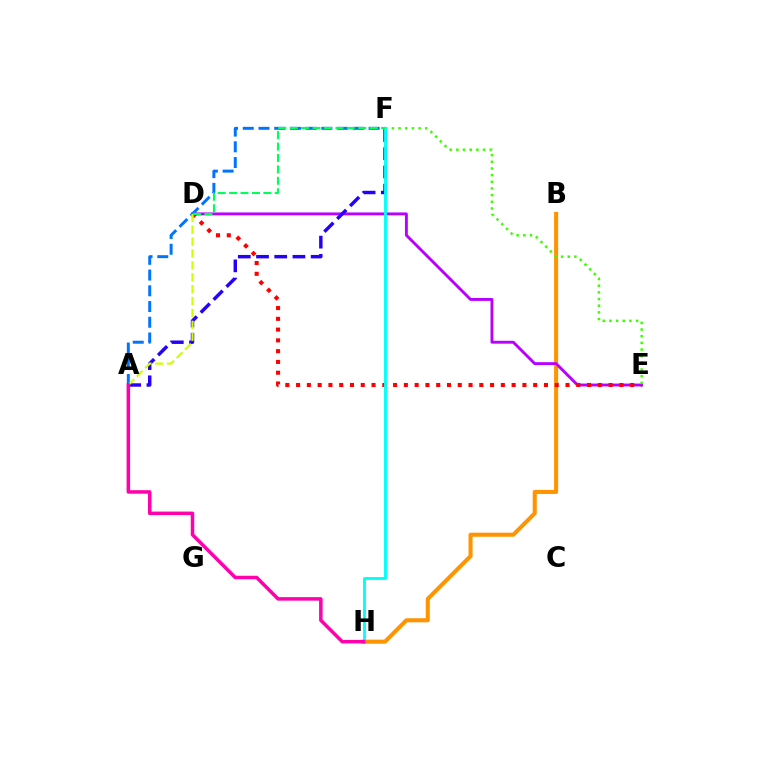{('B', 'H'): [{'color': '#ff9400', 'line_style': 'solid', 'thickness': 2.92}], ('D', 'E'): [{'color': '#b900ff', 'line_style': 'solid', 'thickness': 2.08}, {'color': '#ff0000', 'line_style': 'dotted', 'thickness': 2.93}], ('A', 'F'): [{'color': '#0074ff', 'line_style': 'dashed', 'thickness': 2.14}, {'color': '#2500ff', 'line_style': 'dashed', 'thickness': 2.47}], ('A', 'D'): [{'color': '#d1ff00', 'line_style': 'dashed', 'thickness': 1.62}], ('E', 'F'): [{'color': '#3dff00', 'line_style': 'dotted', 'thickness': 1.81}], ('F', 'H'): [{'color': '#00fff6', 'line_style': 'solid', 'thickness': 2.07}], ('D', 'F'): [{'color': '#00ff5c', 'line_style': 'dashed', 'thickness': 1.55}], ('A', 'H'): [{'color': '#ff00ac', 'line_style': 'solid', 'thickness': 2.53}]}